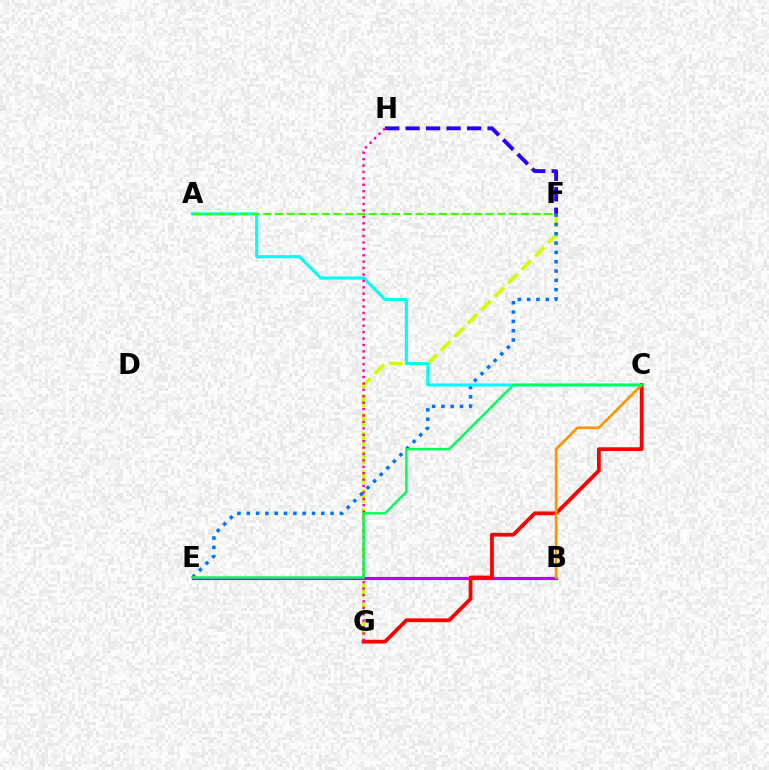{('F', 'G'): [{'color': '#d1ff00', 'line_style': 'dashed', 'thickness': 2.58}], ('F', 'H'): [{'color': '#2500ff', 'line_style': 'dashed', 'thickness': 2.78}], ('E', 'F'): [{'color': '#0074ff', 'line_style': 'dotted', 'thickness': 2.53}], ('A', 'C'): [{'color': '#00fff6', 'line_style': 'solid', 'thickness': 2.21}], ('B', 'E'): [{'color': '#b900ff', 'line_style': 'solid', 'thickness': 2.27}], ('C', 'G'): [{'color': '#ff0000', 'line_style': 'solid', 'thickness': 2.72}], ('G', 'H'): [{'color': '#ff00ac', 'line_style': 'dotted', 'thickness': 1.74}], ('A', 'F'): [{'color': '#3dff00', 'line_style': 'dashed', 'thickness': 1.59}], ('B', 'C'): [{'color': '#ff9400', 'line_style': 'solid', 'thickness': 1.91}], ('C', 'E'): [{'color': '#00ff5c', 'line_style': 'solid', 'thickness': 1.78}]}